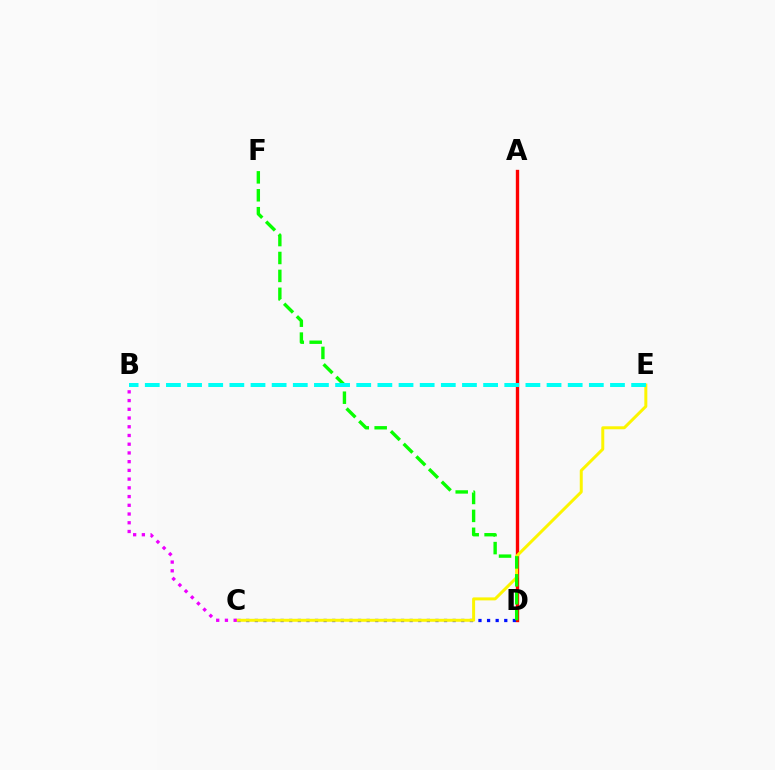{('A', 'D'): [{'color': '#ff0000', 'line_style': 'solid', 'thickness': 2.42}], ('C', 'D'): [{'color': '#0010ff', 'line_style': 'dotted', 'thickness': 2.34}], ('C', 'E'): [{'color': '#fcf500', 'line_style': 'solid', 'thickness': 2.15}], ('B', 'C'): [{'color': '#ee00ff', 'line_style': 'dotted', 'thickness': 2.37}], ('D', 'F'): [{'color': '#08ff00', 'line_style': 'dashed', 'thickness': 2.43}], ('B', 'E'): [{'color': '#00fff6', 'line_style': 'dashed', 'thickness': 2.87}]}